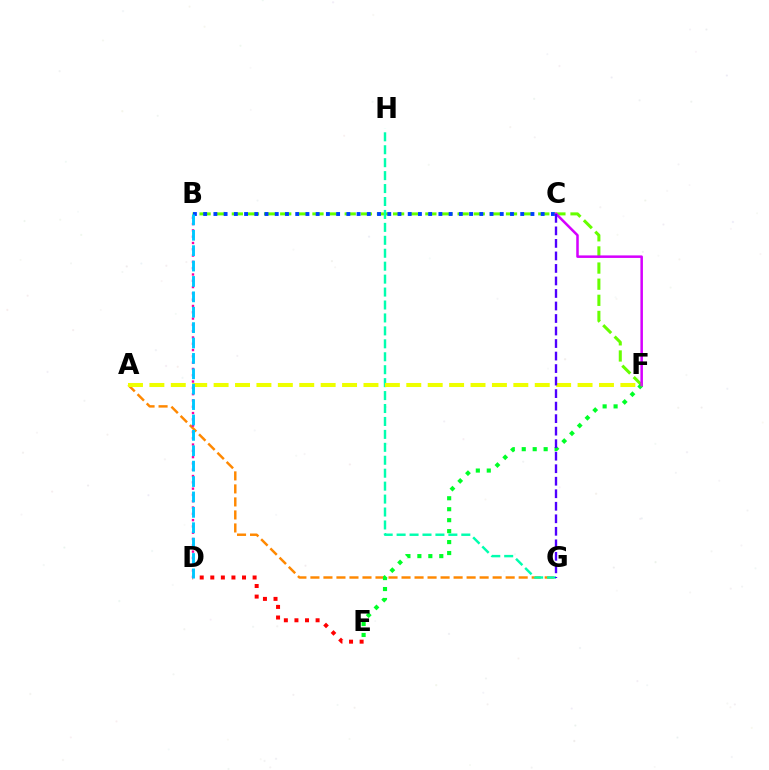{('B', 'F'): [{'color': '#66ff00', 'line_style': 'dashed', 'thickness': 2.19}], ('A', 'G'): [{'color': '#ff8800', 'line_style': 'dashed', 'thickness': 1.77}], ('D', 'E'): [{'color': '#ff0000', 'line_style': 'dotted', 'thickness': 2.87}], ('B', 'C'): [{'color': '#003fff', 'line_style': 'dotted', 'thickness': 2.78}], ('G', 'H'): [{'color': '#00ffaf', 'line_style': 'dashed', 'thickness': 1.76}], ('E', 'F'): [{'color': '#00ff27', 'line_style': 'dotted', 'thickness': 2.98}], ('C', 'F'): [{'color': '#d600ff', 'line_style': 'solid', 'thickness': 1.81}], ('A', 'F'): [{'color': '#eeff00', 'line_style': 'dashed', 'thickness': 2.91}], ('C', 'G'): [{'color': '#4f00ff', 'line_style': 'dashed', 'thickness': 1.7}], ('B', 'D'): [{'color': '#ff00a0', 'line_style': 'dotted', 'thickness': 1.71}, {'color': '#00c7ff', 'line_style': 'dashed', 'thickness': 2.09}]}